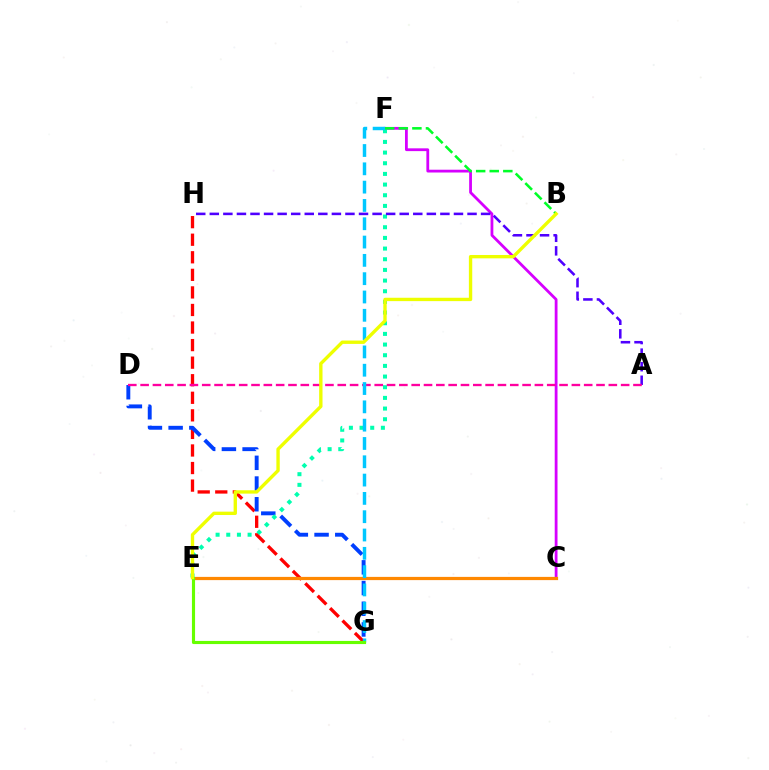{('C', 'F'): [{'color': '#d600ff', 'line_style': 'solid', 'thickness': 2.01}], ('G', 'H'): [{'color': '#ff0000', 'line_style': 'dashed', 'thickness': 2.39}], ('C', 'E'): [{'color': '#ff8800', 'line_style': 'solid', 'thickness': 2.32}], ('D', 'G'): [{'color': '#003fff', 'line_style': 'dashed', 'thickness': 2.81}], ('E', 'F'): [{'color': '#00ffaf', 'line_style': 'dotted', 'thickness': 2.9}], ('A', 'H'): [{'color': '#4f00ff', 'line_style': 'dashed', 'thickness': 1.84}], ('A', 'D'): [{'color': '#ff00a0', 'line_style': 'dashed', 'thickness': 1.67}], ('F', 'G'): [{'color': '#00c7ff', 'line_style': 'dashed', 'thickness': 2.49}], ('E', 'G'): [{'color': '#66ff00', 'line_style': 'solid', 'thickness': 2.25}], ('B', 'F'): [{'color': '#00ff27', 'line_style': 'dashed', 'thickness': 1.84}], ('B', 'E'): [{'color': '#eeff00', 'line_style': 'solid', 'thickness': 2.42}]}